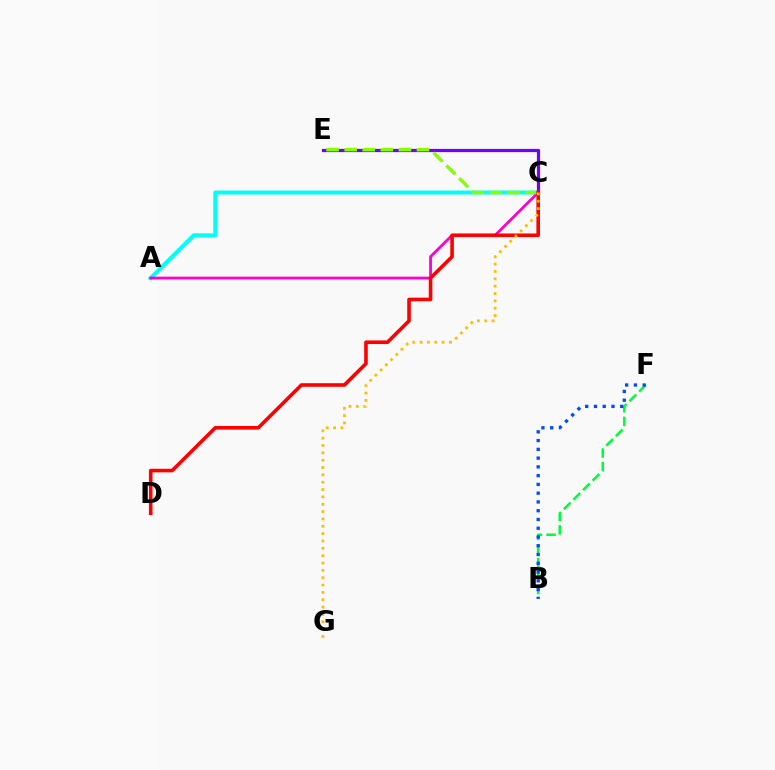{('B', 'F'): [{'color': '#00ff39', 'line_style': 'dashed', 'thickness': 1.84}, {'color': '#004bff', 'line_style': 'dotted', 'thickness': 2.38}], ('A', 'C'): [{'color': '#00fff6', 'line_style': 'solid', 'thickness': 2.84}, {'color': '#ff00cf', 'line_style': 'solid', 'thickness': 2.02}], ('C', 'E'): [{'color': '#7200ff', 'line_style': 'solid', 'thickness': 2.32}, {'color': '#84ff00', 'line_style': 'dashed', 'thickness': 2.46}], ('C', 'D'): [{'color': '#ff0000', 'line_style': 'solid', 'thickness': 2.59}], ('C', 'G'): [{'color': '#ffbd00', 'line_style': 'dotted', 'thickness': 2.0}]}